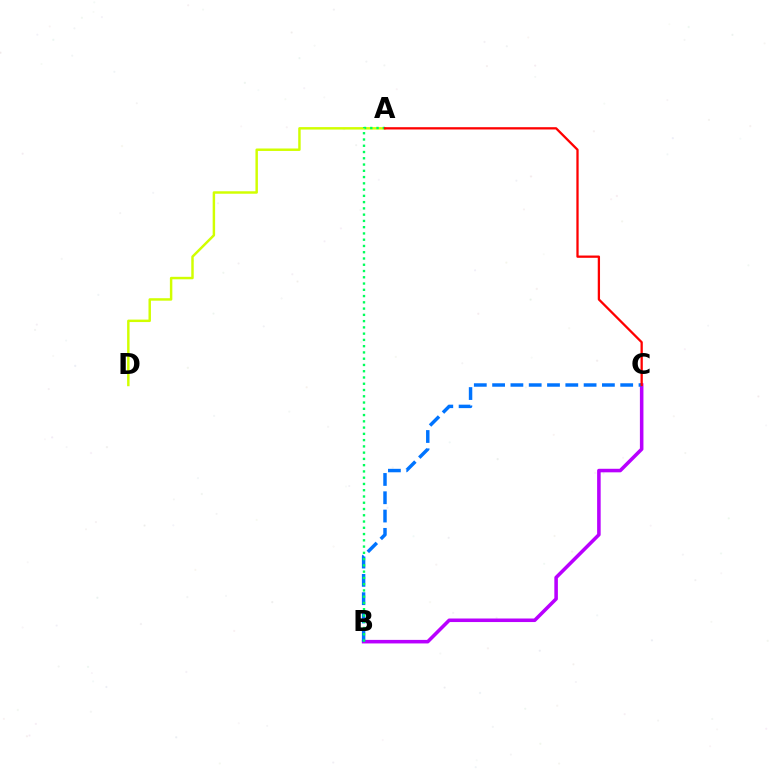{('B', 'C'): [{'color': '#b900ff', 'line_style': 'solid', 'thickness': 2.55}, {'color': '#0074ff', 'line_style': 'dashed', 'thickness': 2.49}], ('A', 'D'): [{'color': '#d1ff00', 'line_style': 'solid', 'thickness': 1.77}], ('A', 'B'): [{'color': '#00ff5c', 'line_style': 'dotted', 'thickness': 1.7}], ('A', 'C'): [{'color': '#ff0000', 'line_style': 'solid', 'thickness': 1.64}]}